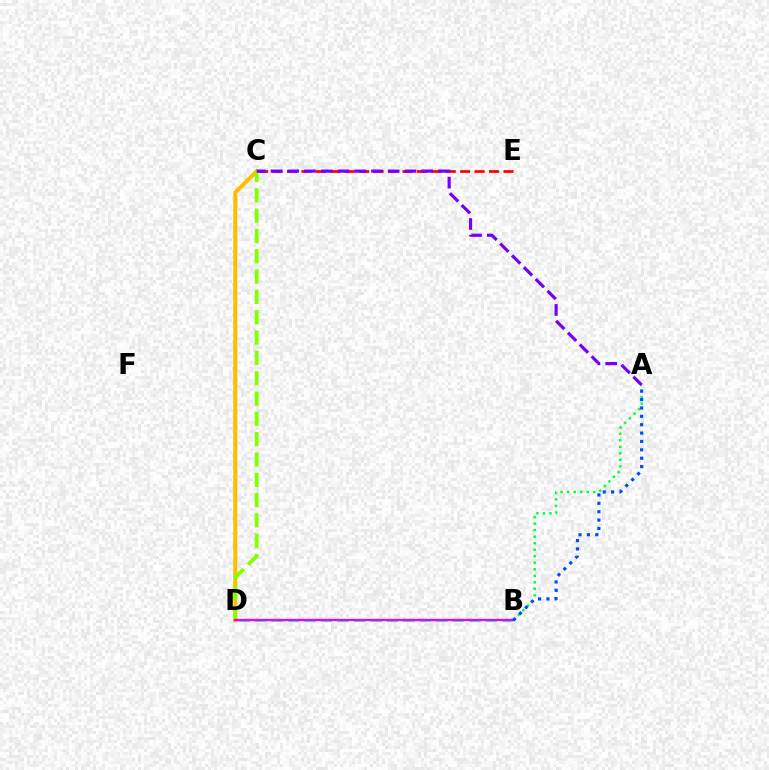{('B', 'D'): [{'color': '#00fff6', 'line_style': 'dashed', 'thickness': 2.24}, {'color': '#ff00cf', 'line_style': 'solid', 'thickness': 1.68}], ('C', 'D'): [{'color': '#ffbd00', 'line_style': 'solid', 'thickness': 2.86}, {'color': '#84ff00', 'line_style': 'dashed', 'thickness': 2.76}], ('C', 'E'): [{'color': '#ff0000', 'line_style': 'dashed', 'thickness': 1.96}], ('A', 'B'): [{'color': '#00ff39', 'line_style': 'dotted', 'thickness': 1.77}, {'color': '#004bff', 'line_style': 'dotted', 'thickness': 2.28}], ('A', 'C'): [{'color': '#7200ff', 'line_style': 'dashed', 'thickness': 2.27}]}